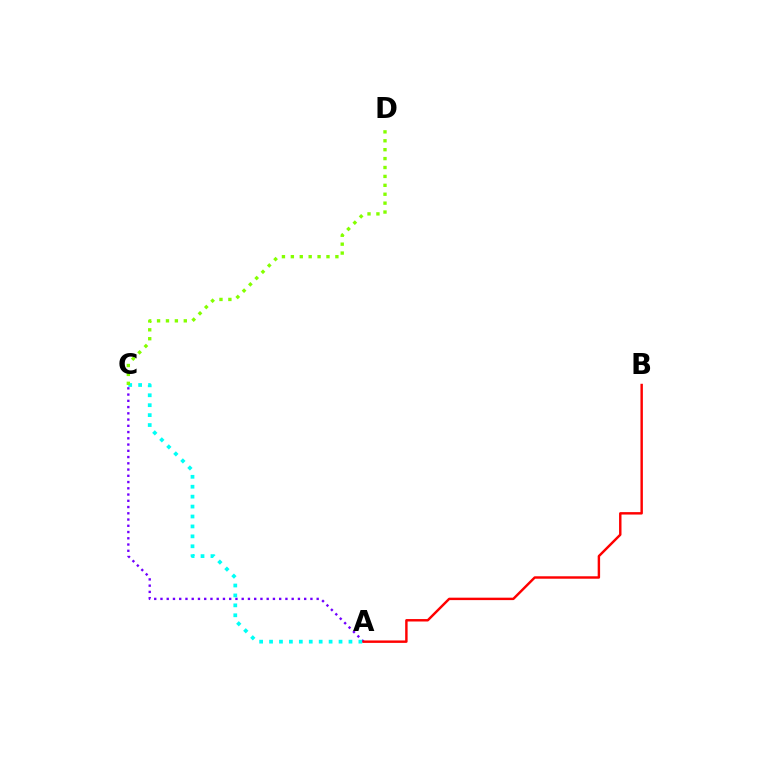{('A', 'C'): [{'color': '#7200ff', 'line_style': 'dotted', 'thickness': 1.7}, {'color': '#00fff6', 'line_style': 'dotted', 'thickness': 2.7}], ('A', 'B'): [{'color': '#ff0000', 'line_style': 'solid', 'thickness': 1.75}], ('C', 'D'): [{'color': '#84ff00', 'line_style': 'dotted', 'thickness': 2.42}]}